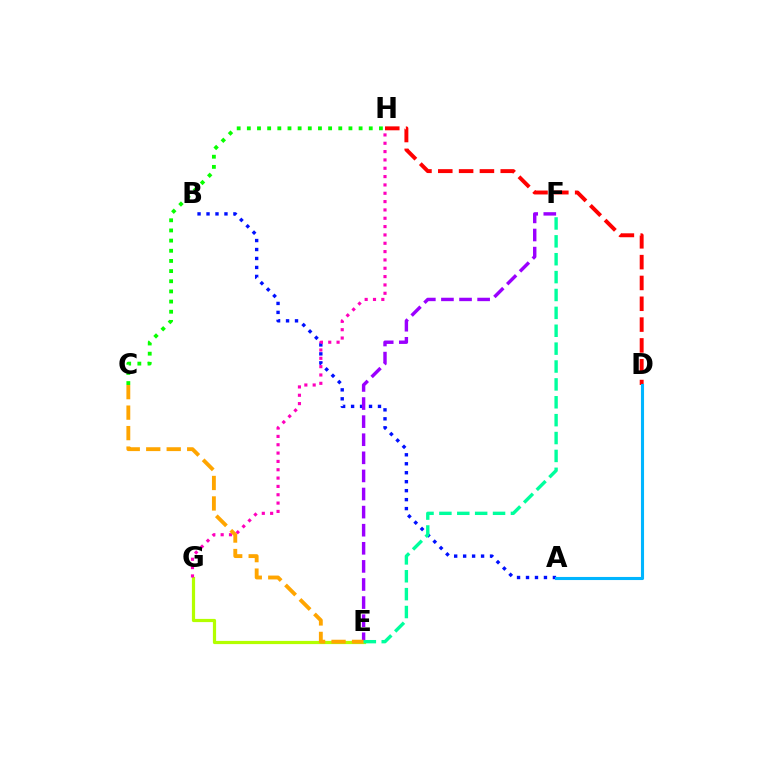{('A', 'B'): [{'color': '#0010ff', 'line_style': 'dotted', 'thickness': 2.44}], ('D', 'H'): [{'color': '#ff0000', 'line_style': 'dashed', 'thickness': 2.83}], ('A', 'D'): [{'color': '#00b5ff', 'line_style': 'solid', 'thickness': 2.23}], ('C', 'H'): [{'color': '#08ff00', 'line_style': 'dotted', 'thickness': 2.76}], ('E', 'F'): [{'color': '#9b00ff', 'line_style': 'dashed', 'thickness': 2.46}, {'color': '#00ff9d', 'line_style': 'dashed', 'thickness': 2.43}], ('E', 'G'): [{'color': '#b3ff00', 'line_style': 'solid', 'thickness': 2.31}], ('G', 'H'): [{'color': '#ff00bd', 'line_style': 'dotted', 'thickness': 2.26}], ('C', 'E'): [{'color': '#ffa500', 'line_style': 'dashed', 'thickness': 2.78}]}